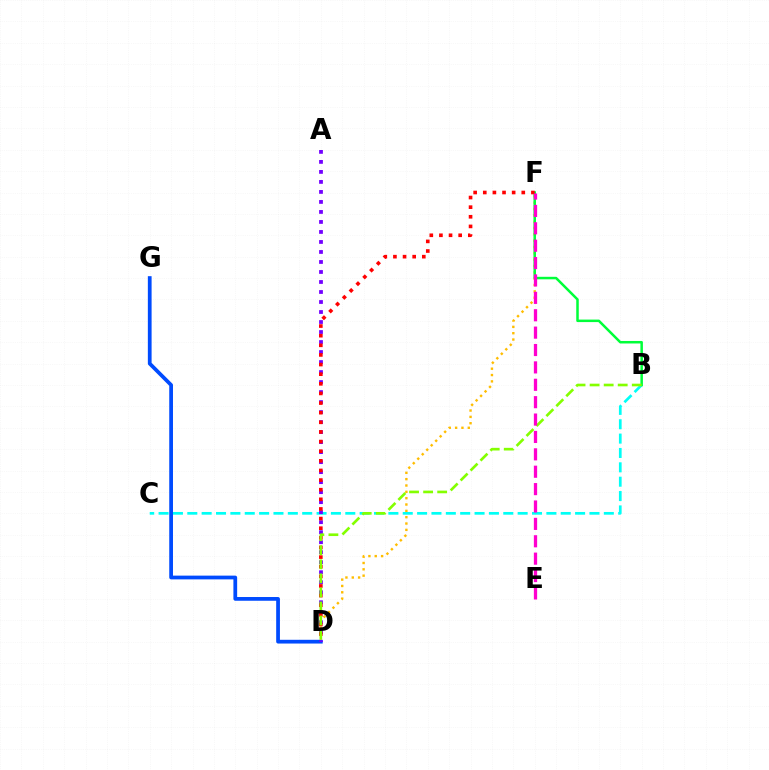{('B', 'C'): [{'color': '#00fff6', 'line_style': 'dashed', 'thickness': 1.95}], ('D', 'F'): [{'color': '#ffbd00', 'line_style': 'dotted', 'thickness': 1.72}, {'color': '#ff0000', 'line_style': 'dotted', 'thickness': 2.62}], ('D', 'G'): [{'color': '#004bff', 'line_style': 'solid', 'thickness': 2.7}], ('A', 'D'): [{'color': '#7200ff', 'line_style': 'dotted', 'thickness': 2.72}], ('B', 'F'): [{'color': '#00ff39', 'line_style': 'solid', 'thickness': 1.8}], ('B', 'D'): [{'color': '#84ff00', 'line_style': 'dashed', 'thickness': 1.91}], ('E', 'F'): [{'color': '#ff00cf', 'line_style': 'dashed', 'thickness': 2.36}]}